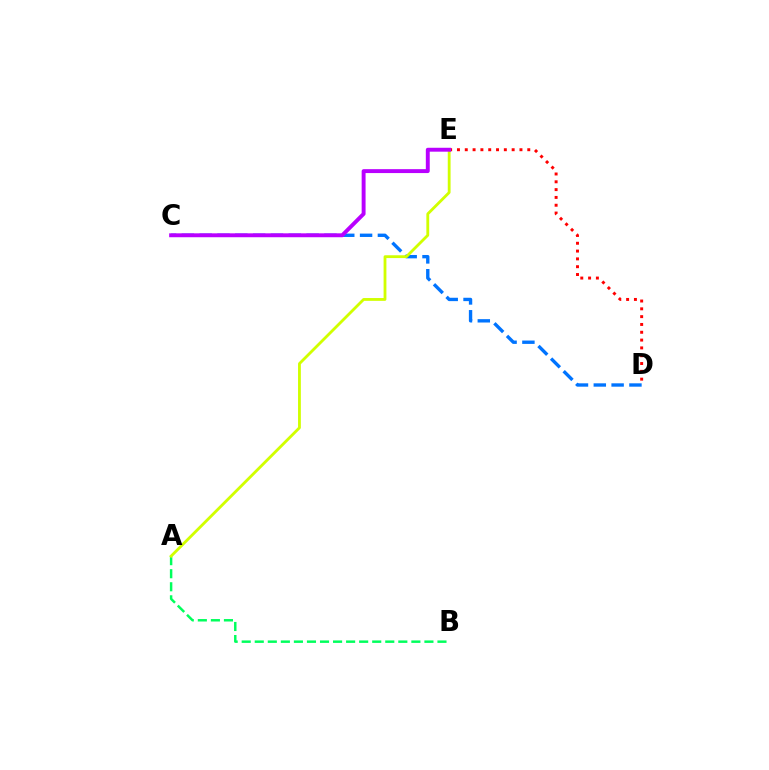{('A', 'B'): [{'color': '#00ff5c', 'line_style': 'dashed', 'thickness': 1.77}], ('C', 'D'): [{'color': '#0074ff', 'line_style': 'dashed', 'thickness': 2.42}], ('A', 'E'): [{'color': '#d1ff00', 'line_style': 'solid', 'thickness': 2.03}], ('D', 'E'): [{'color': '#ff0000', 'line_style': 'dotted', 'thickness': 2.12}], ('C', 'E'): [{'color': '#b900ff', 'line_style': 'solid', 'thickness': 2.81}]}